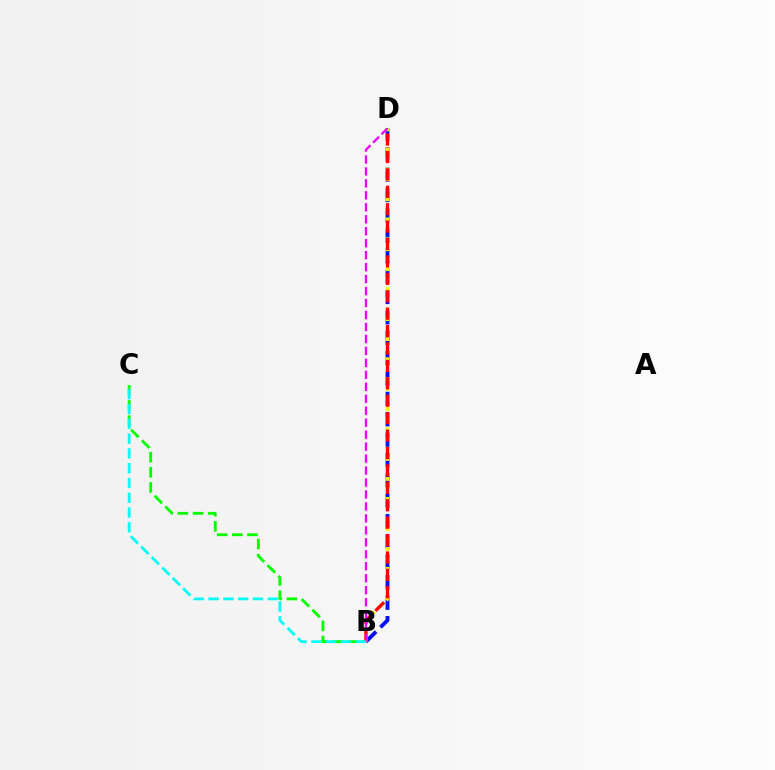{('B', 'C'): [{'color': '#08ff00', 'line_style': 'dashed', 'thickness': 2.06}, {'color': '#00fff6', 'line_style': 'dashed', 'thickness': 2.01}], ('B', 'D'): [{'color': '#0010ff', 'line_style': 'dashed', 'thickness': 2.77}, {'color': '#fcf500', 'line_style': 'dotted', 'thickness': 2.71}, {'color': '#ff0000', 'line_style': 'dashed', 'thickness': 2.37}, {'color': '#ee00ff', 'line_style': 'dashed', 'thickness': 1.63}]}